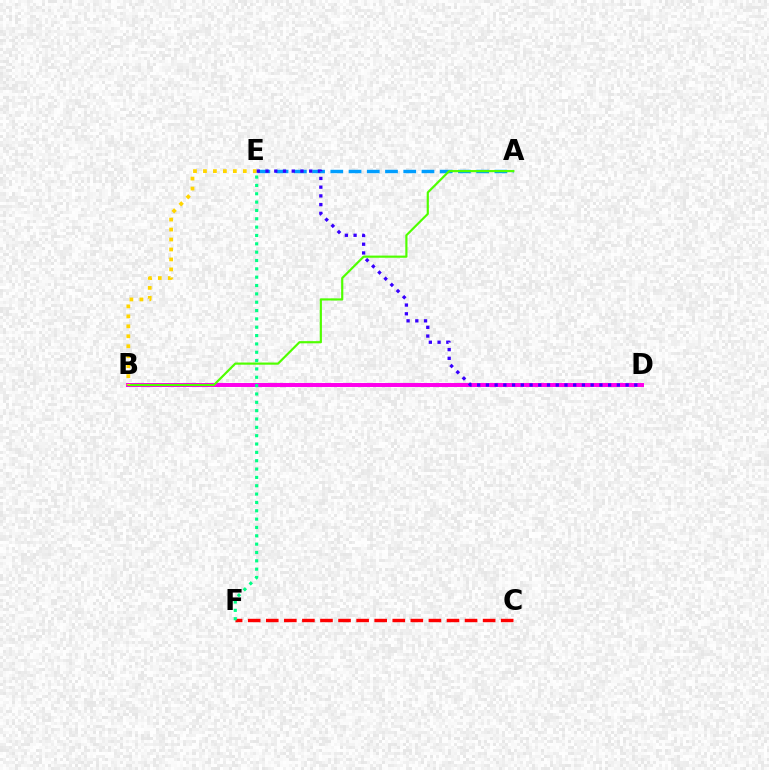{('A', 'E'): [{'color': '#009eff', 'line_style': 'dashed', 'thickness': 2.48}], ('B', 'D'): [{'color': '#ff00ed', 'line_style': 'solid', 'thickness': 2.86}], ('A', 'B'): [{'color': '#4fff00', 'line_style': 'solid', 'thickness': 1.57}], ('B', 'E'): [{'color': '#ffd500', 'line_style': 'dotted', 'thickness': 2.71}], ('D', 'E'): [{'color': '#3700ff', 'line_style': 'dotted', 'thickness': 2.37}], ('C', 'F'): [{'color': '#ff0000', 'line_style': 'dashed', 'thickness': 2.46}], ('E', 'F'): [{'color': '#00ff86', 'line_style': 'dotted', 'thickness': 2.27}]}